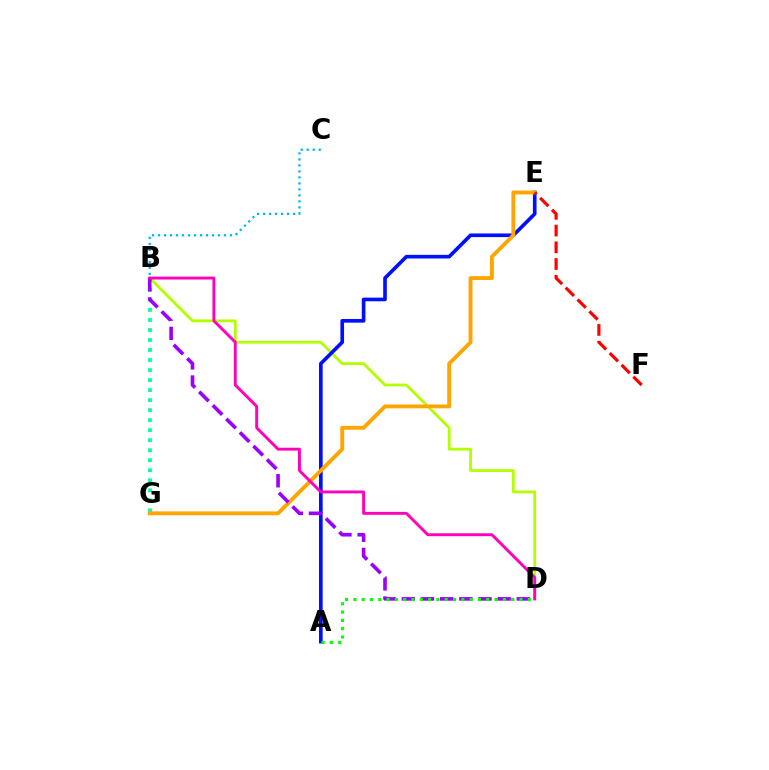{('B', 'D'): [{'color': '#b3ff00', 'line_style': 'solid', 'thickness': 2.02}, {'color': '#9b00ff', 'line_style': 'dashed', 'thickness': 2.6}, {'color': '#ff00bd', 'line_style': 'solid', 'thickness': 2.09}], ('B', 'G'): [{'color': '#00ff9d', 'line_style': 'dotted', 'thickness': 2.72}], ('A', 'E'): [{'color': '#0010ff', 'line_style': 'solid', 'thickness': 2.63}], ('E', 'G'): [{'color': '#ffa500', 'line_style': 'solid', 'thickness': 2.78}], ('B', 'C'): [{'color': '#00b5ff', 'line_style': 'dotted', 'thickness': 1.63}], ('E', 'F'): [{'color': '#ff0000', 'line_style': 'dashed', 'thickness': 2.27}], ('A', 'D'): [{'color': '#08ff00', 'line_style': 'dotted', 'thickness': 2.26}]}